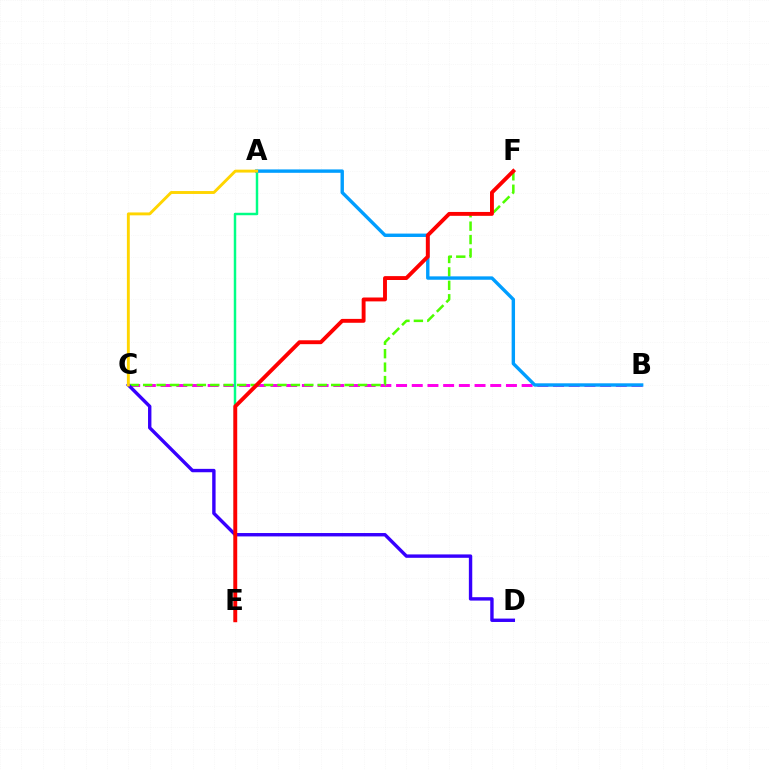{('B', 'C'): [{'color': '#ff00ed', 'line_style': 'dashed', 'thickness': 2.13}], ('C', 'F'): [{'color': '#4fff00', 'line_style': 'dashed', 'thickness': 1.82}], ('A', 'E'): [{'color': '#00ff86', 'line_style': 'solid', 'thickness': 1.78}], ('A', 'B'): [{'color': '#009eff', 'line_style': 'solid', 'thickness': 2.44}], ('C', 'D'): [{'color': '#3700ff', 'line_style': 'solid', 'thickness': 2.44}], ('E', 'F'): [{'color': '#ff0000', 'line_style': 'solid', 'thickness': 2.8}], ('A', 'C'): [{'color': '#ffd500', 'line_style': 'solid', 'thickness': 2.09}]}